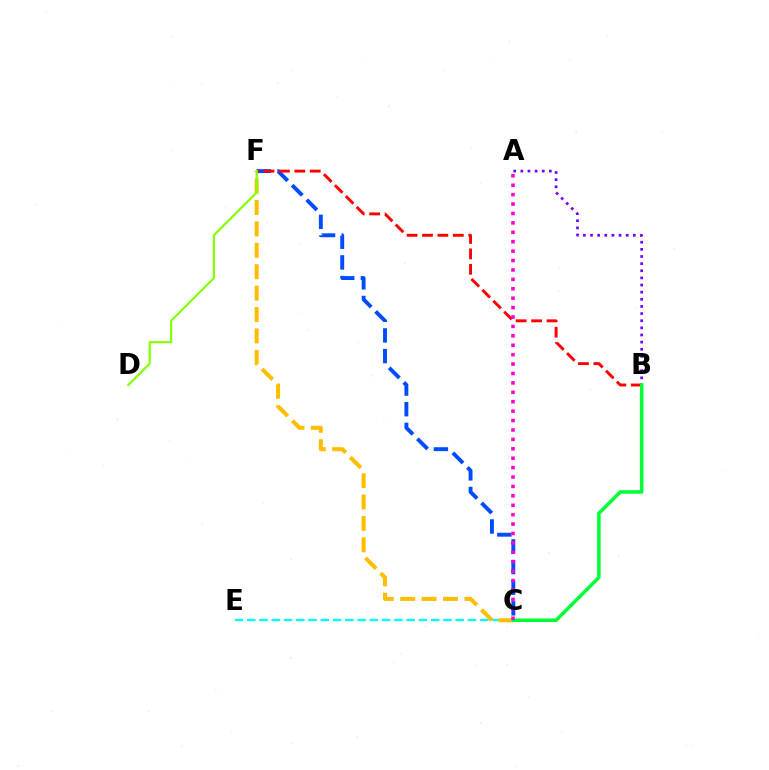{('C', 'E'): [{'color': '#00fff6', 'line_style': 'dashed', 'thickness': 1.67}], ('C', 'F'): [{'color': '#ffbd00', 'line_style': 'dashed', 'thickness': 2.91}, {'color': '#004bff', 'line_style': 'dashed', 'thickness': 2.81}], ('A', 'B'): [{'color': '#7200ff', 'line_style': 'dotted', 'thickness': 1.94}], ('B', 'F'): [{'color': '#ff0000', 'line_style': 'dashed', 'thickness': 2.09}], ('B', 'C'): [{'color': '#00ff39', 'line_style': 'solid', 'thickness': 2.54}], ('D', 'F'): [{'color': '#84ff00', 'line_style': 'solid', 'thickness': 1.56}], ('A', 'C'): [{'color': '#ff00cf', 'line_style': 'dotted', 'thickness': 2.56}]}